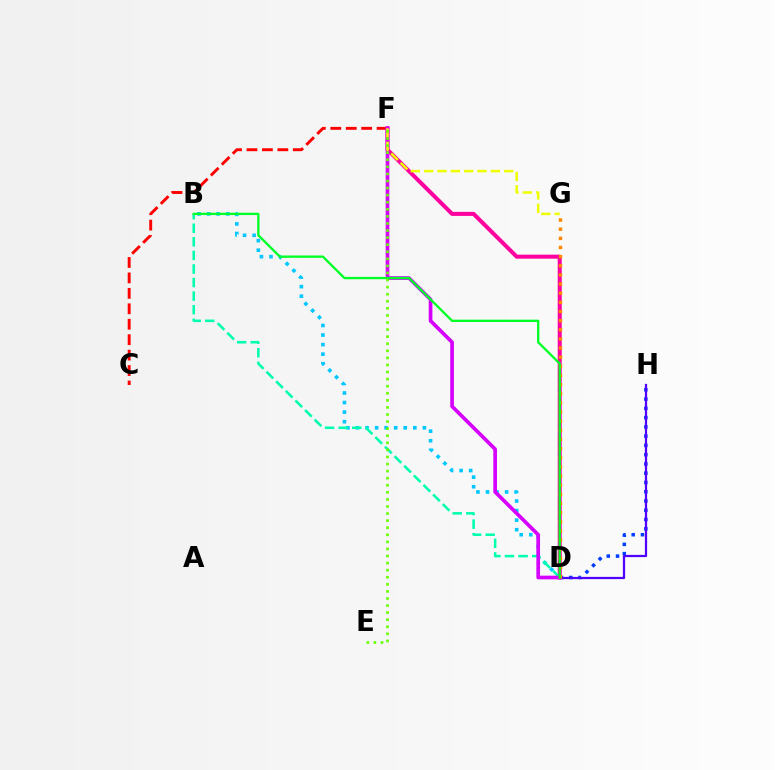{('B', 'D'): [{'color': '#00c7ff', 'line_style': 'dotted', 'thickness': 2.6}, {'color': '#00ffaf', 'line_style': 'dashed', 'thickness': 1.84}, {'color': '#00ff27', 'line_style': 'solid', 'thickness': 1.68}], ('D', 'H'): [{'color': '#003fff', 'line_style': 'dotted', 'thickness': 2.52}, {'color': '#4f00ff', 'line_style': 'solid', 'thickness': 1.62}], ('C', 'F'): [{'color': '#ff0000', 'line_style': 'dashed', 'thickness': 2.1}], ('D', 'F'): [{'color': '#ff00a0', 'line_style': 'solid', 'thickness': 2.91}, {'color': '#d600ff', 'line_style': 'solid', 'thickness': 2.65}], ('F', 'G'): [{'color': '#eeff00', 'line_style': 'dashed', 'thickness': 1.81}], ('D', 'G'): [{'color': '#ff8800', 'line_style': 'dotted', 'thickness': 2.49}], ('E', 'F'): [{'color': '#66ff00', 'line_style': 'dotted', 'thickness': 1.92}]}